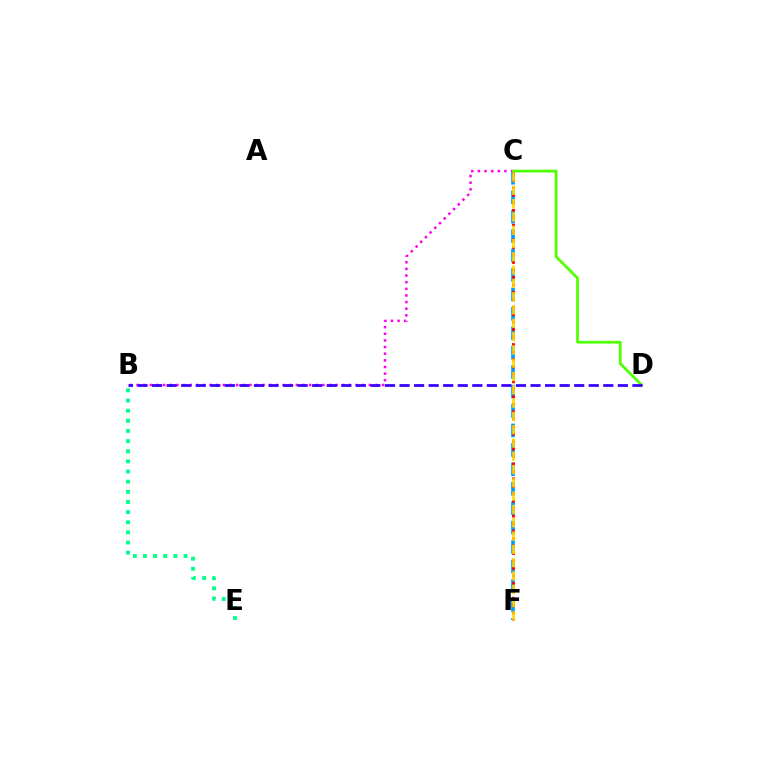{('B', 'C'): [{'color': '#ff00ed', 'line_style': 'dotted', 'thickness': 1.8}], ('C', 'F'): [{'color': '#009eff', 'line_style': 'dashed', 'thickness': 2.64}, {'color': '#ff0000', 'line_style': 'dotted', 'thickness': 2.03}, {'color': '#ffd500', 'line_style': 'dashed', 'thickness': 1.81}], ('B', 'E'): [{'color': '#00ff86', 'line_style': 'dotted', 'thickness': 2.76}], ('C', 'D'): [{'color': '#4fff00', 'line_style': 'solid', 'thickness': 1.97}], ('B', 'D'): [{'color': '#3700ff', 'line_style': 'dashed', 'thickness': 1.98}]}